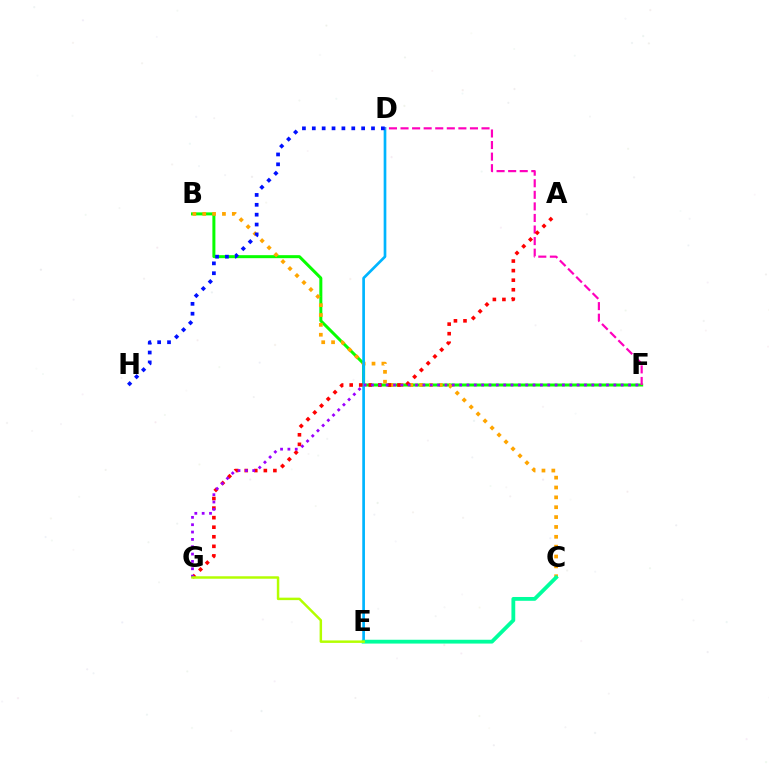{('B', 'F'): [{'color': '#08ff00', 'line_style': 'solid', 'thickness': 2.16}], ('B', 'C'): [{'color': '#ffa500', 'line_style': 'dotted', 'thickness': 2.68}], ('D', 'E'): [{'color': '#00b5ff', 'line_style': 'solid', 'thickness': 1.94}], ('D', 'F'): [{'color': '#ff00bd', 'line_style': 'dashed', 'thickness': 1.57}], ('A', 'G'): [{'color': '#ff0000', 'line_style': 'dotted', 'thickness': 2.6}], ('D', 'H'): [{'color': '#0010ff', 'line_style': 'dotted', 'thickness': 2.68}], ('C', 'E'): [{'color': '#00ff9d', 'line_style': 'solid', 'thickness': 2.74}], ('F', 'G'): [{'color': '#9b00ff', 'line_style': 'dotted', 'thickness': 2.0}], ('E', 'G'): [{'color': '#b3ff00', 'line_style': 'solid', 'thickness': 1.78}]}